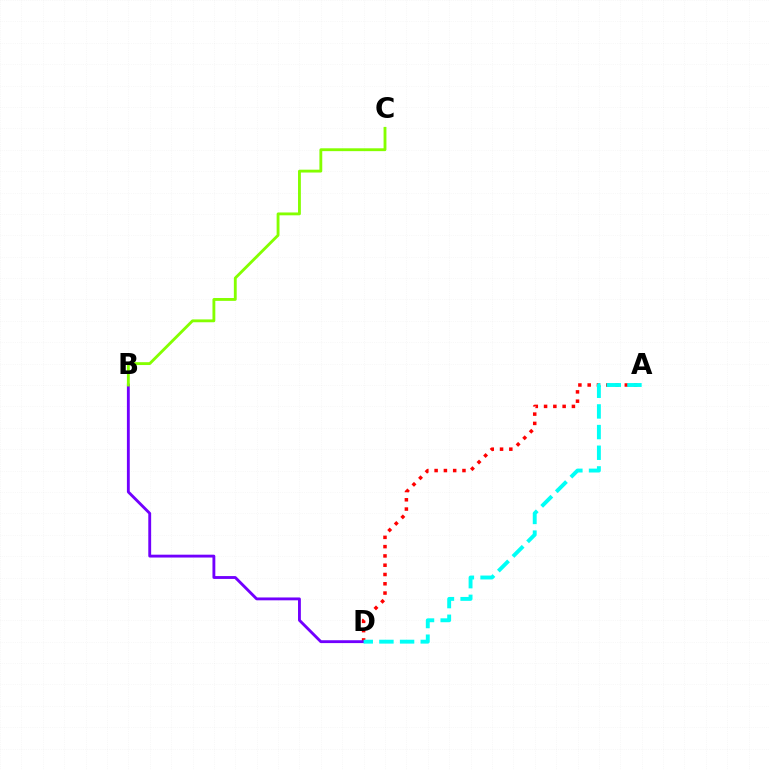{('A', 'D'): [{'color': '#ff0000', 'line_style': 'dotted', 'thickness': 2.52}, {'color': '#00fff6', 'line_style': 'dashed', 'thickness': 2.81}], ('B', 'D'): [{'color': '#7200ff', 'line_style': 'solid', 'thickness': 2.06}], ('B', 'C'): [{'color': '#84ff00', 'line_style': 'solid', 'thickness': 2.05}]}